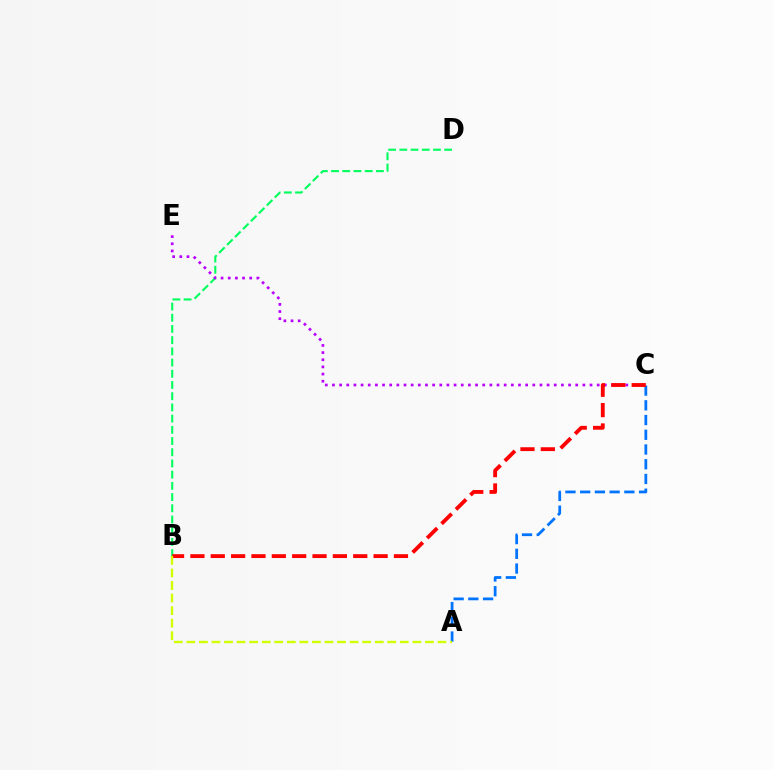{('A', 'C'): [{'color': '#0074ff', 'line_style': 'dashed', 'thickness': 2.0}], ('B', 'D'): [{'color': '#00ff5c', 'line_style': 'dashed', 'thickness': 1.52}], ('C', 'E'): [{'color': '#b900ff', 'line_style': 'dotted', 'thickness': 1.94}], ('B', 'C'): [{'color': '#ff0000', 'line_style': 'dashed', 'thickness': 2.77}], ('A', 'B'): [{'color': '#d1ff00', 'line_style': 'dashed', 'thickness': 1.71}]}